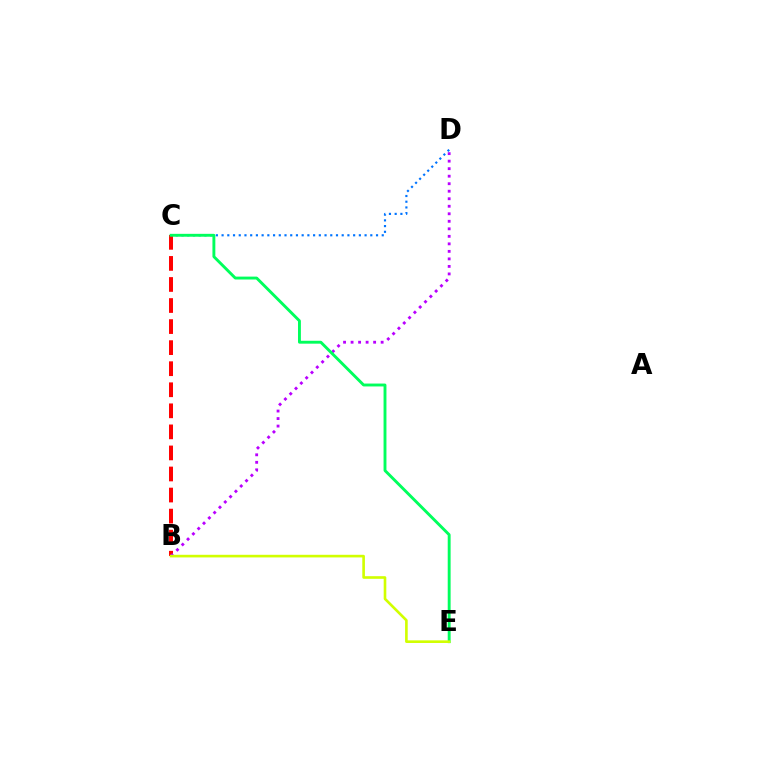{('C', 'D'): [{'color': '#0074ff', 'line_style': 'dotted', 'thickness': 1.55}], ('B', 'C'): [{'color': '#ff0000', 'line_style': 'dashed', 'thickness': 2.86}], ('B', 'D'): [{'color': '#b900ff', 'line_style': 'dotted', 'thickness': 2.04}], ('C', 'E'): [{'color': '#00ff5c', 'line_style': 'solid', 'thickness': 2.08}], ('B', 'E'): [{'color': '#d1ff00', 'line_style': 'solid', 'thickness': 1.9}]}